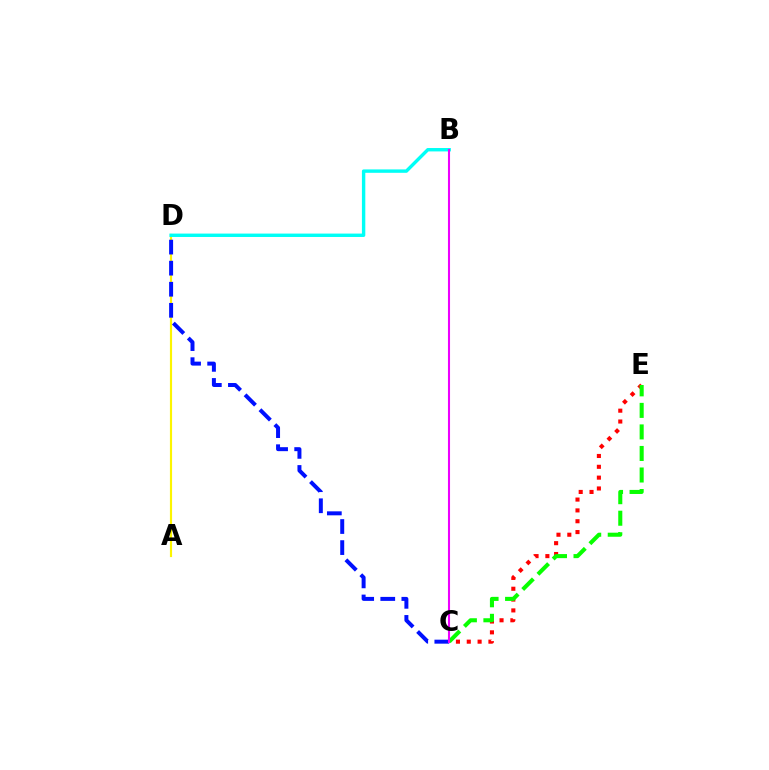{('C', 'E'): [{'color': '#ff0000', 'line_style': 'dotted', 'thickness': 2.94}, {'color': '#08ff00', 'line_style': 'dashed', 'thickness': 2.93}], ('A', 'D'): [{'color': '#fcf500', 'line_style': 'solid', 'thickness': 1.55}], ('C', 'D'): [{'color': '#0010ff', 'line_style': 'dashed', 'thickness': 2.86}], ('B', 'D'): [{'color': '#00fff6', 'line_style': 'solid', 'thickness': 2.44}], ('B', 'C'): [{'color': '#ee00ff', 'line_style': 'solid', 'thickness': 1.5}]}